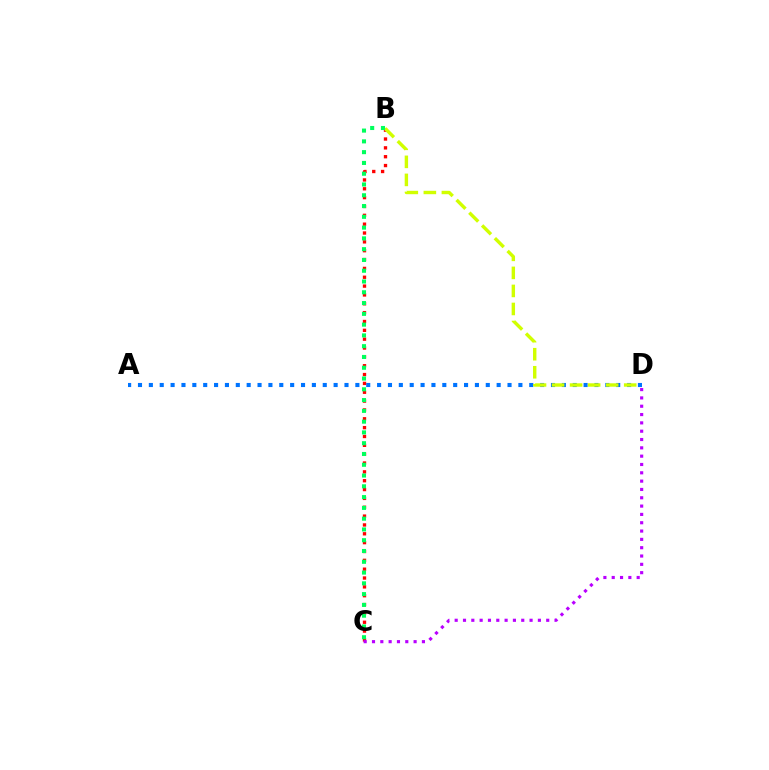{('A', 'D'): [{'color': '#0074ff', 'line_style': 'dotted', 'thickness': 2.95}], ('B', 'C'): [{'color': '#ff0000', 'line_style': 'dotted', 'thickness': 2.4}, {'color': '#00ff5c', 'line_style': 'dotted', 'thickness': 2.93}], ('B', 'D'): [{'color': '#d1ff00', 'line_style': 'dashed', 'thickness': 2.45}], ('C', 'D'): [{'color': '#b900ff', 'line_style': 'dotted', 'thickness': 2.26}]}